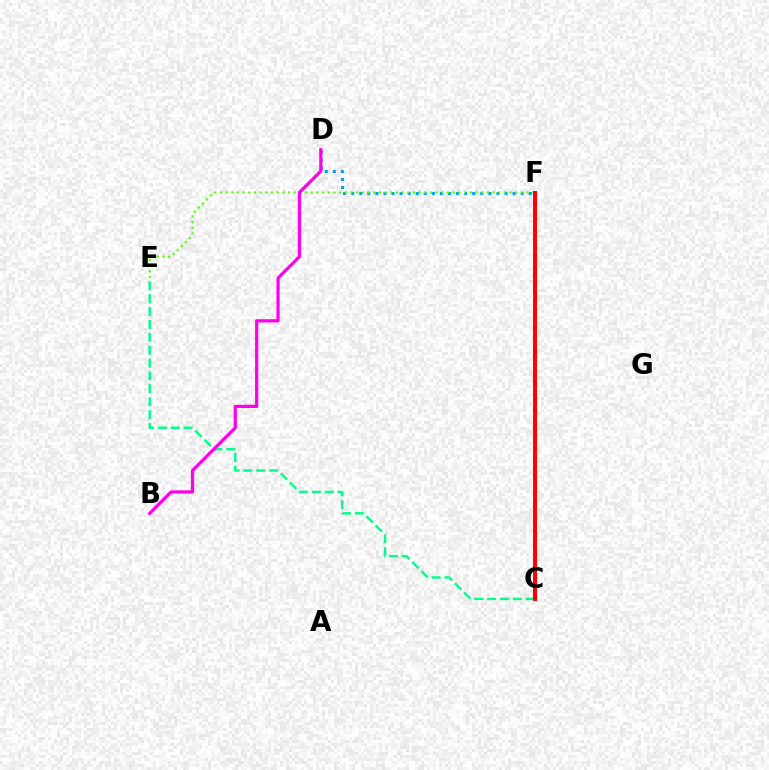{('C', 'F'): [{'color': '#3700ff', 'line_style': 'solid', 'thickness': 2.2}, {'color': '#ffd500', 'line_style': 'dashed', 'thickness': 1.99}, {'color': '#ff0000', 'line_style': 'solid', 'thickness': 2.85}], ('D', 'F'): [{'color': '#009eff', 'line_style': 'dotted', 'thickness': 2.19}], ('E', 'F'): [{'color': '#4fff00', 'line_style': 'dotted', 'thickness': 1.54}], ('C', 'E'): [{'color': '#00ff86', 'line_style': 'dashed', 'thickness': 1.75}], ('B', 'D'): [{'color': '#ff00ed', 'line_style': 'solid', 'thickness': 2.32}]}